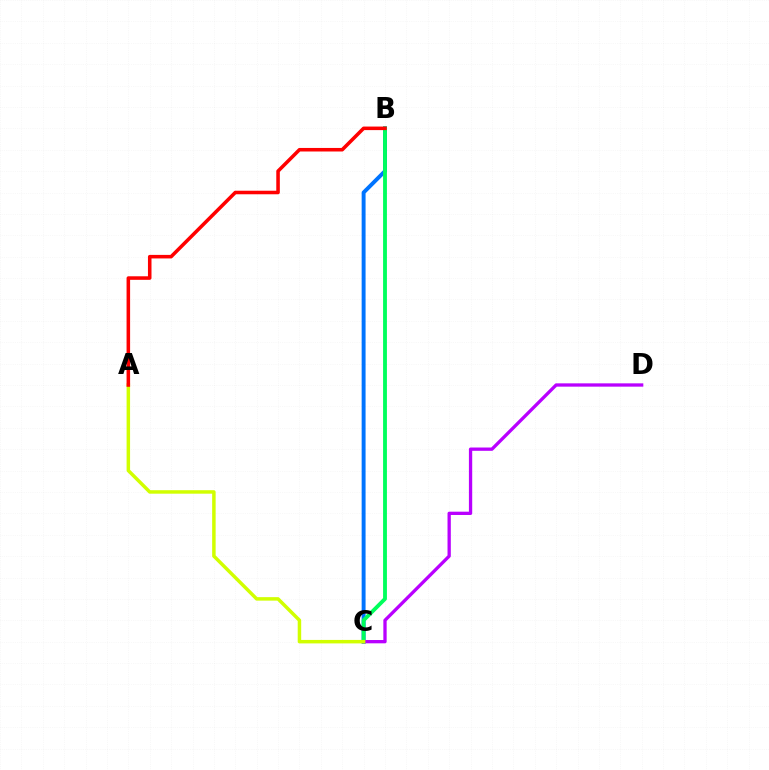{('B', 'C'): [{'color': '#0074ff', 'line_style': 'solid', 'thickness': 2.83}, {'color': '#00ff5c', 'line_style': 'solid', 'thickness': 2.77}], ('C', 'D'): [{'color': '#b900ff', 'line_style': 'solid', 'thickness': 2.38}], ('A', 'C'): [{'color': '#d1ff00', 'line_style': 'solid', 'thickness': 2.51}], ('A', 'B'): [{'color': '#ff0000', 'line_style': 'solid', 'thickness': 2.55}]}